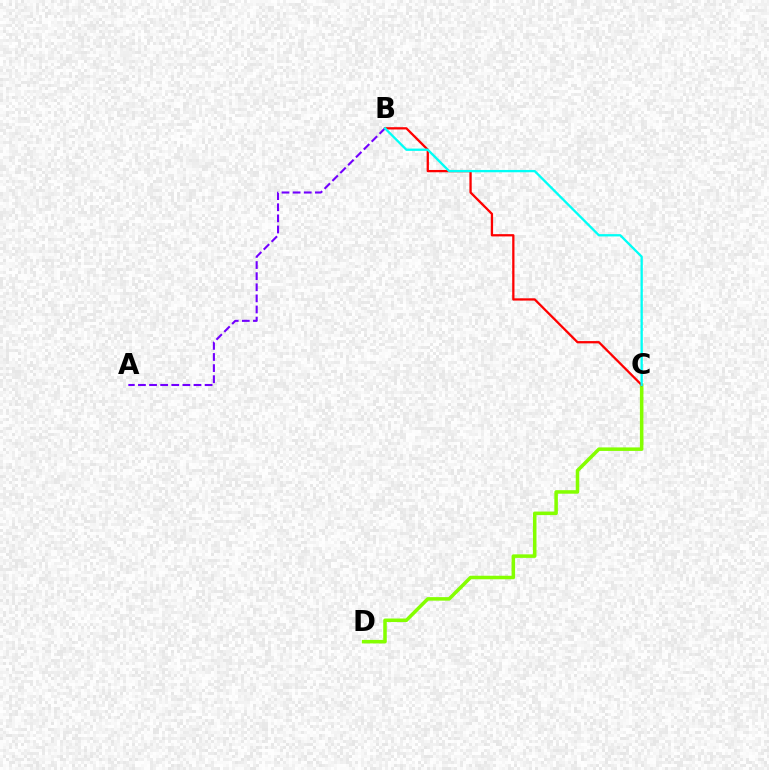{('C', 'D'): [{'color': '#84ff00', 'line_style': 'solid', 'thickness': 2.54}], ('B', 'C'): [{'color': '#ff0000', 'line_style': 'solid', 'thickness': 1.64}, {'color': '#00fff6', 'line_style': 'solid', 'thickness': 1.66}], ('A', 'B'): [{'color': '#7200ff', 'line_style': 'dashed', 'thickness': 1.51}]}